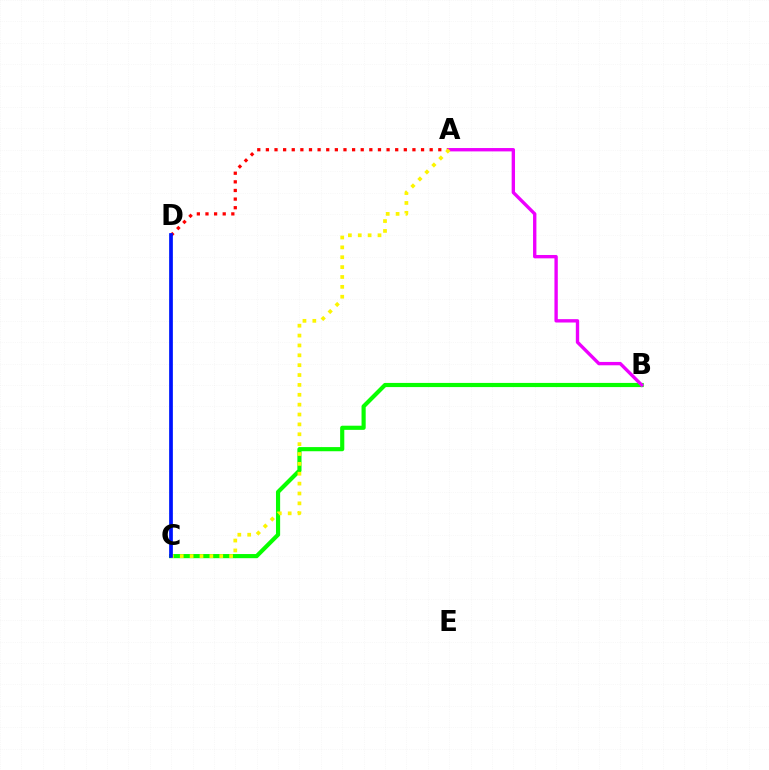{('C', 'D'): [{'color': '#00fff6', 'line_style': 'solid', 'thickness': 1.75}, {'color': '#0010ff', 'line_style': 'solid', 'thickness': 2.65}], ('B', 'C'): [{'color': '#08ff00', 'line_style': 'solid', 'thickness': 2.99}], ('A', 'D'): [{'color': '#ff0000', 'line_style': 'dotted', 'thickness': 2.34}], ('A', 'B'): [{'color': '#ee00ff', 'line_style': 'solid', 'thickness': 2.42}], ('A', 'C'): [{'color': '#fcf500', 'line_style': 'dotted', 'thickness': 2.68}]}